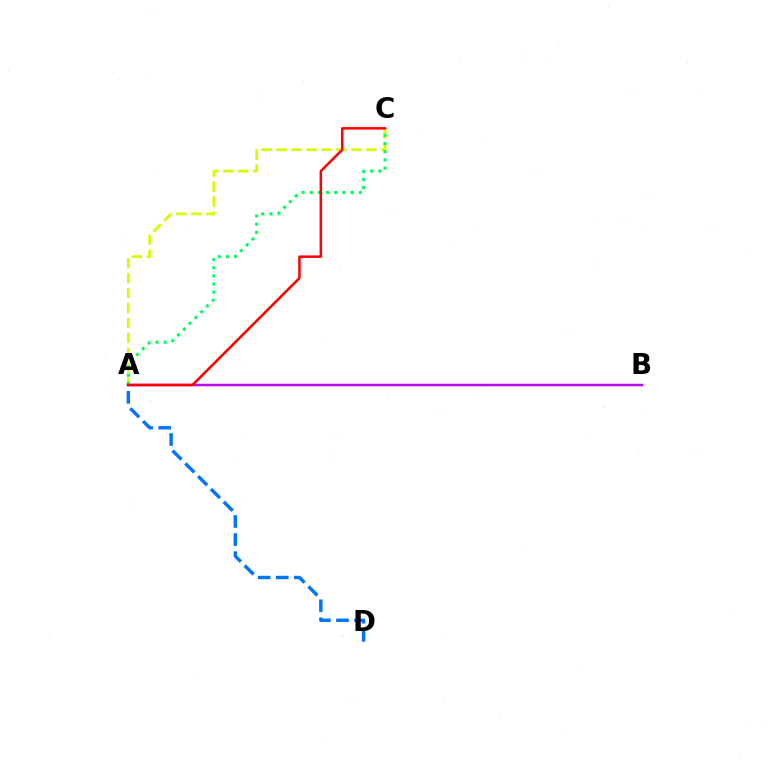{('A', 'B'): [{'color': '#b900ff', 'line_style': 'solid', 'thickness': 1.79}], ('A', 'C'): [{'color': '#d1ff00', 'line_style': 'dashed', 'thickness': 2.03}, {'color': '#00ff5c', 'line_style': 'dotted', 'thickness': 2.22}, {'color': '#ff0000', 'line_style': 'solid', 'thickness': 1.81}], ('A', 'D'): [{'color': '#0074ff', 'line_style': 'dashed', 'thickness': 2.46}]}